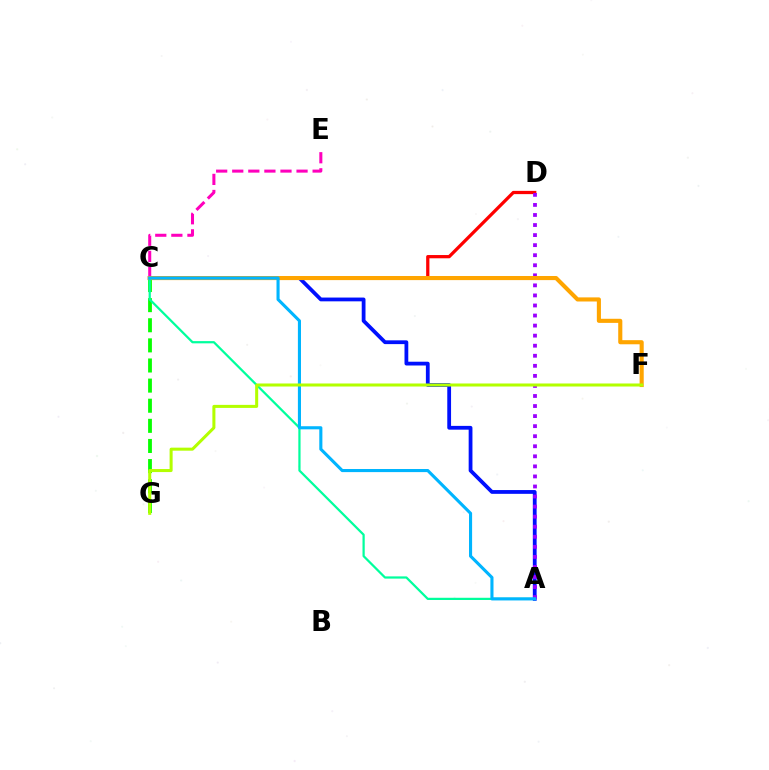{('A', 'C'): [{'color': '#0010ff', 'line_style': 'solid', 'thickness': 2.72}, {'color': '#00ff9d', 'line_style': 'solid', 'thickness': 1.61}, {'color': '#00b5ff', 'line_style': 'solid', 'thickness': 2.23}], ('C', 'G'): [{'color': '#08ff00', 'line_style': 'dashed', 'thickness': 2.73}], ('C', 'D'): [{'color': '#ff0000', 'line_style': 'solid', 'thickness': 2.34}], ('A', 'D'): [{'color': '#9b00ff', 'line_style': 'dotted', 'thickness': 2.73}], ('C', 'E'): [{'color': '#ff00bd', 'line_style': 'dashed', 'thickness': 2.18}], ('C', 'F'): [{'color': '#ffa500', 'line_style': 'solid', 'thickness': 2.96}], ('F', 'G'): [{'color': '#b3ff00', 'line_style': 'solid', 'thickness': 2.18}]}